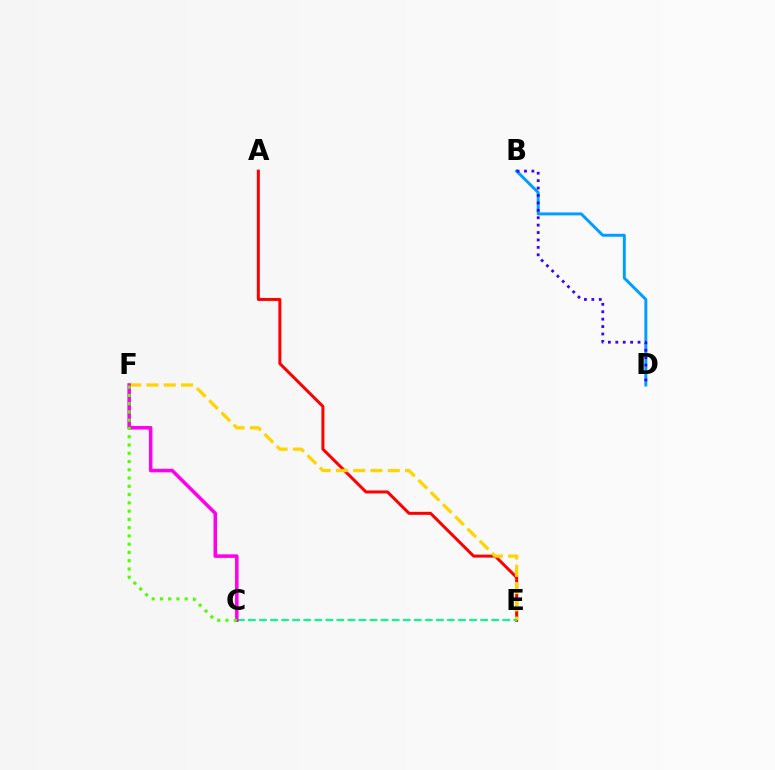{('A', 'E'): [{'color': '#ff0000', 'line_style': 'solid', 'thickness': 2.16}], ('E', 'F'): [{'color': '#ffd500', 'line_style': 'dashed', 'thickness': 2.35}], ('C', 'E'): [{'color': '#00ff86', 'line_style': 'dashed', 'thickness': 1.5}], ('B', 'D'): [{'color': '#009eff', 'line_style': 'solid', 'thickness': 2.13}, {'color': '#3700ff', 'line_style': 'dotted', 'thickness': 2.01}], ('C', 'F'): [{'color': '#ff00ed', 'line_style': 'solid', 'thickness': 2.54}, {'color': '#4fff00', 'line_style': 'dotted', 'thickness': 2.25}]}